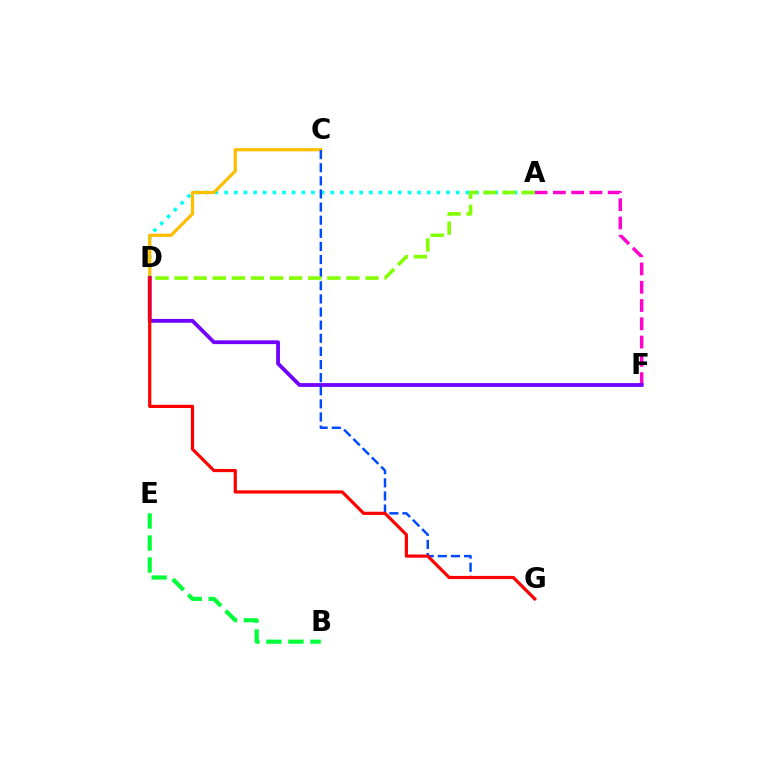{('B', 'E'): [{'color': '#00ff39', 'line_style': 'dashed', 'thickness': 2.99}], ('A', 'F'): [{'color': '#ff00cf', 'line_style': 'dashed', 'thickness': 2.48}], ('A', 'D'): [{'color': '#00fff6', 'line_style': 'dotted', 'thickness': 2.62}, {'color': '#84ff00', 'line_style': 'dashed', 'thickness': 2.59}], ('C', 'D'): [{'color': '#ffbd00', 'line_style': 'solid', 'thickness': 2.31}], ('D', 'F'): [{'color': '#7200ff', 'line_style': 'solid', 'thickness': 2.73}], ('C', 'G'): [{'color': '#004bff', 'line_style': 'dashed', 'thickness': 1.78}], ('D', 'G'): [{'color': '#ff0000', 'line_style': 'solid', 'thickness': 2.3}]}